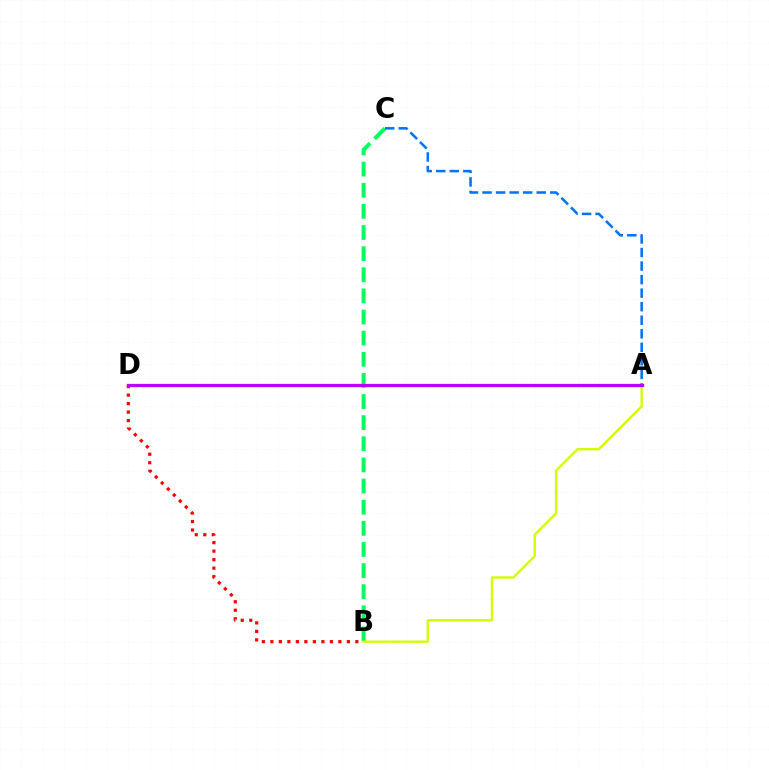{('B', 'C'): [{'color': '#00ff5c', 'line_style': 'dashed', 'thickness': 2.87}], ('A', 'B'): [{'color': '#d1ff00', 'line_style': 'solid', 'thickness': 1.7}], ('B', 'D'): [{'color': '#ff0000', 'line_style': 'dotted', 'thickness': 2.31}], ('A', 'C'): [{'color': '#0074ff', 'line_style': 'dashed', 'thickness': 1.84}], ('A', 'D'): [{'color': '#b900ff', 'line_style': 'solid', 'thickness': 2.35}]}